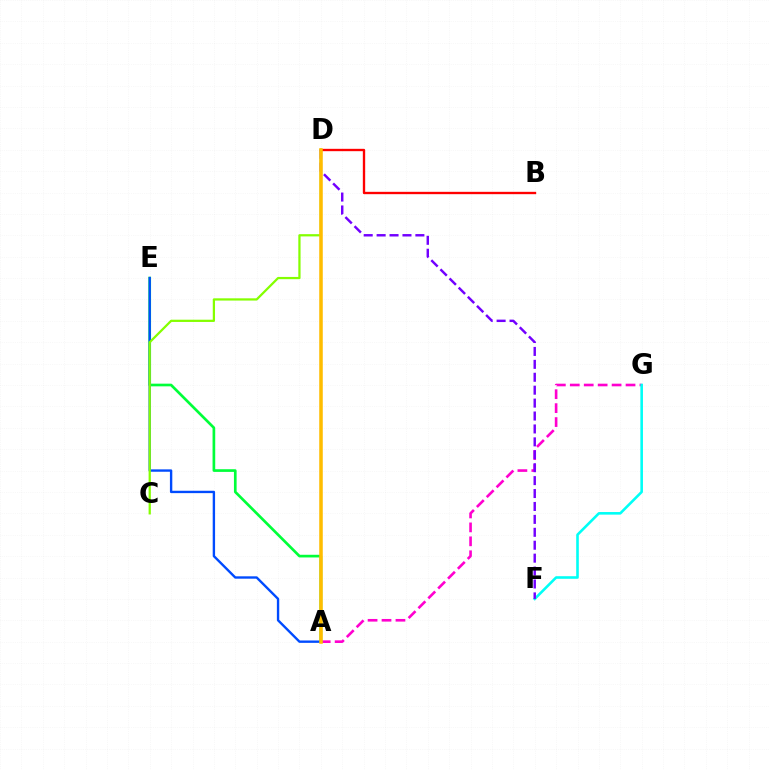{('A', 'G'): [{'color': '#ff00cf', 'line_style': 'dashed', 'thickness': 1.89}], ('A', 'E'): [{'color': '#00ff39', 'line_style': 'solid', 'thickness': 1.93}, {'color': '#004bff', 'line_style': 'solid', 'thickness': 1.71}], ('F', 'G'): [{'color': '#00fff6', 'line_style': 'solid', 'thickness': 1.87}], ('C', 'D'): [{'color': '#84ff00', 'line_style': 'solid', 'thickness': 1.62}], ('D', 'F'): [{'color': '#7200ff', 'line_style': 'dashed', 'thickness': 1.76}], ('B', 'D'): [{'color': '#ff0000', 'line_style': 'solid', 'thickness': 1.69}], ('A', 'D'): [{'color': '#ffbd00', 'line_style': 'solid', 'thickness': 2.55}]}